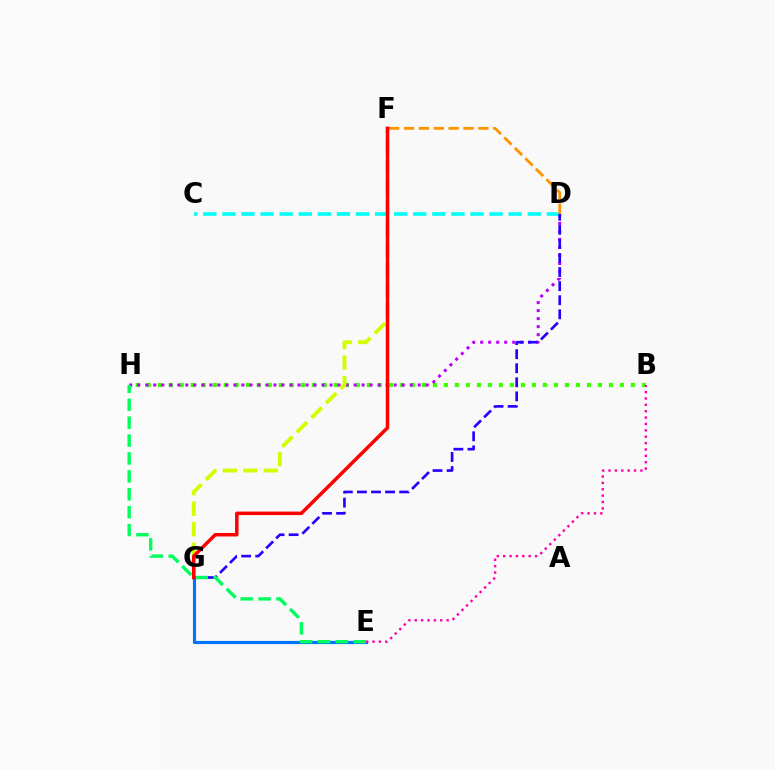{('B', 'H'): [{'color': '#3dff00', 'line_style': 'dotted', 'thickness': 2.99}], ('E', 'G'): [{'color': '#0074ff', 'line_style': 'solid', 'thickness': 2.28}], ('D', 'H'): [{'color': '#b900ff', 'line_style': 'dotted', 'thickness': 2.18}], ('F', 'G'): [{'color': '#d1ff00', 'line_style': 'dashed', 'thickness': 2.79}, {'color': '#ff0000', 'line_style': 'solid', 'thickness': 2.51}], ('C', 'D'): [{'color': '#00fff6', 'line_style': 'dashed', 'thickness': 2.59}], ('D', 'G'): [{'color': '#2500ff', 'line_style': 'dashed', 'thickness': 1.91}], ('D', 'F'): [{'color': '#ff9400', 'line_style': 'dashed', 'thickness': 2.02}], ('E', 'H'): [{'color': '#00ff5c', 'line_style': 'dashed', 'thickness': 2.43}], ('B', 'E'): [{'color': '#ff00ac', 'line_style': 'dotted', 'thickness': 1.73}]}